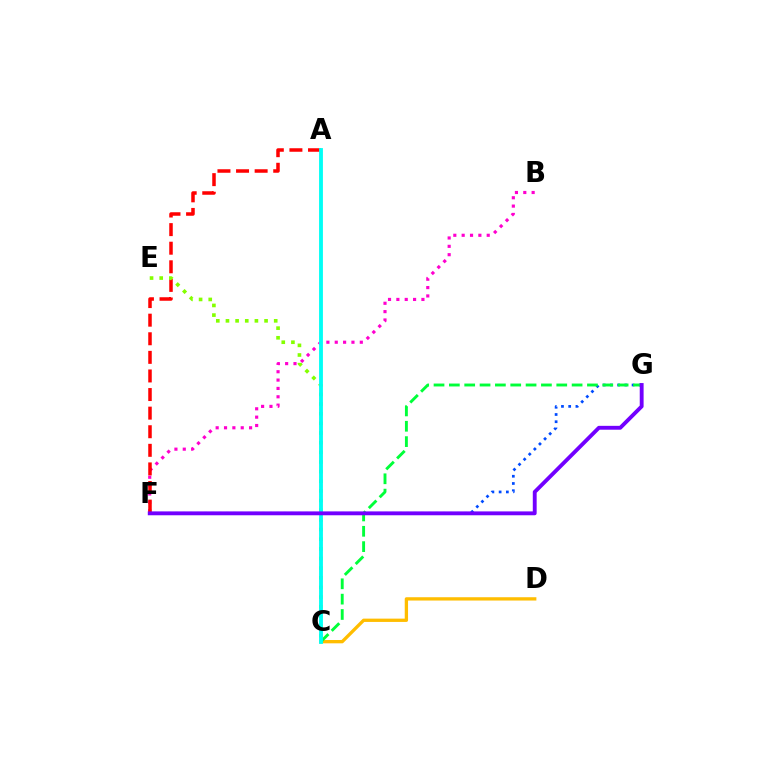{('B', 'F'): [{'color': '#ff00cf', 'line_style': 'dotted', 'thickness': 2.27}], ('A', 'F'): [{'color': '#ff0000', 'line_style': 'dashed', 'thickness': 2.53}], ('C', 'E'): [{'color': '#84ff00', 'line_style': 'dotted', 'thickness': 2.62}], ('F', 'G'): [{'color': '#004bff', 'line_style': 'dotted', 'thickness': 1.96}, {'color': '#7200ff', 'line_style': 'solid', 'thickness': 2.78}], ('C', 'D'): [{'color': '#ffbd00', 'line_style': 'solid', 'thickness': 2.38}], ('C', 'G'): [{'color': '#00ff39', 'line_style': 'dashed', 'thickness': 2.08}], ('A', 'C'): [{'color': '#00fff6', 'line_style': 'solid', 'thickness': 2.76}]}